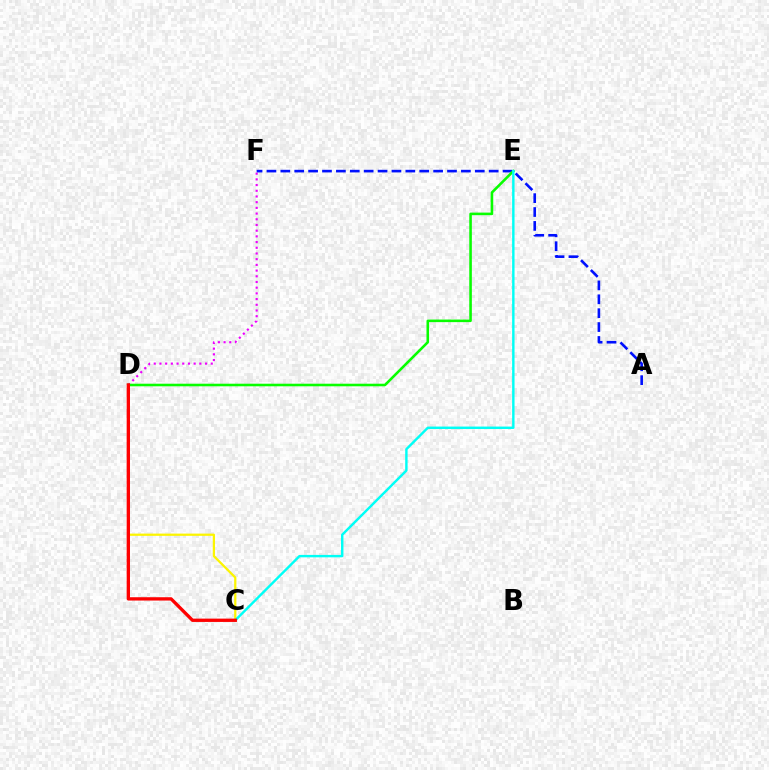{('D', 'F'): [{'color': '#ee00ff', 'line_style': 'dotted', 'thickness': 1.55}], ('C', 'D'): [{'color': '#fcf500', 'line_style': 'solid', 'thickness': 1.62}, {'color': '#ff0000', 'line_style': 'solid', 'thickness': 2.39}], ('A', 'F'): [{'color': '#0010ff', 'line_style': 'dashed', 'thickness': 1.89}], ('D', 'E'): [{'color': '#08ff00', 'line_style': 'solid', 'thickness': 1.86}], ('C', 'E'): [{'color': '#00fff6', 'line_style': 'solid', 'thickness': 1.74}]}